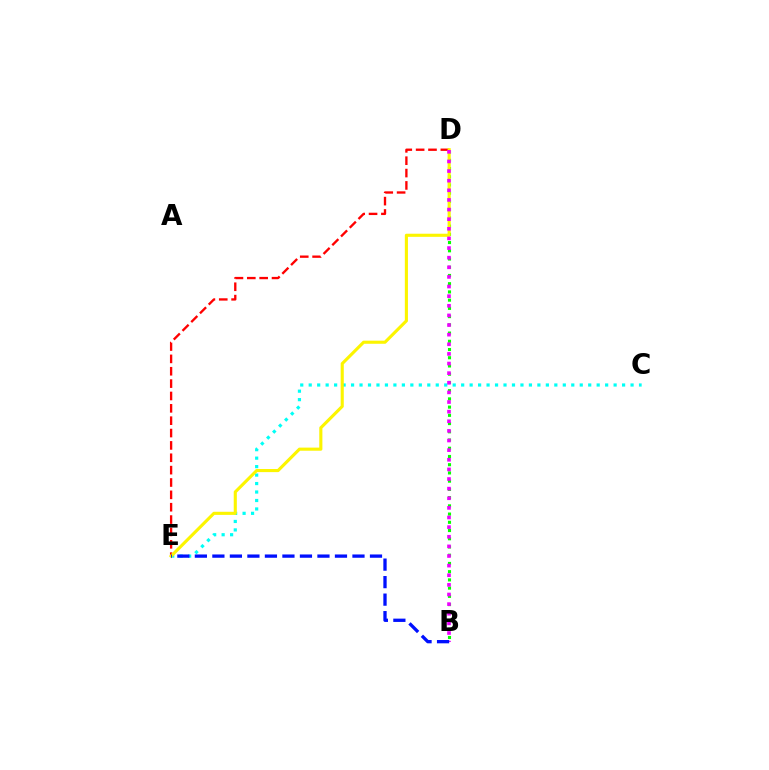{('B', 'D'): [{'color': '#08ff00', 'line_style': 'dotted', 'thickness': 2.24}, {'color': '#ee00ff', 'line_style': 'dotted', 'thickness': 2.61}], ('C', 'E'): [{'color': '#00fff6', 'line_style': 'dotted', 'thickness': 2.3}], ('D', 'E'): [{'color': '#ff0000', 'line_style': 'dashed', 'thickness': 1.68}, {'color': '#fcf500', 'line_style': 'solid', 'thickness': 2.24}], ('B', 'E'): [{'color': '#0010ff', 'line_style': 'dashed', 'thickness': 2.38}]}